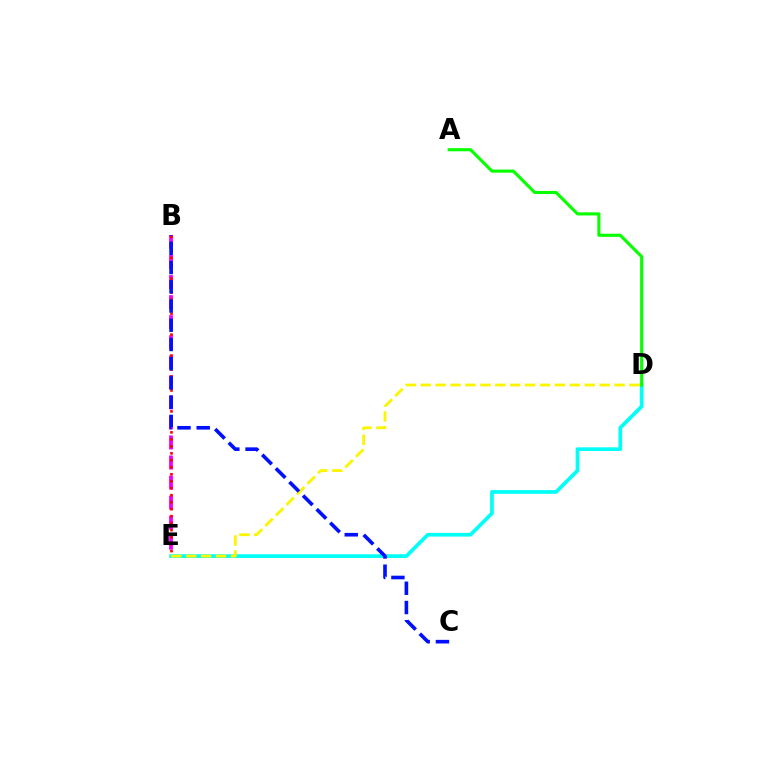{('B', 'E'): [{'color': '#ee00ff', 'line_style': 'dashed', 'thickness': 2.72}, {'color': '#ff0000', 'line_style': 'dotted', 'thickness': 1.9}], ('D', 'E'): [{'color': '#00fff6', 'line_style': 'solid', 'thickness': 2.66}, {'color': '#fcf500', 'line_style': 'dashed', 'thickness': 2.03}], ('A', 'D'): [{'color': '#08ff00', 'line_style': 'solid', 'thickness': 2.24}], ('B', 'C'): [{'color': '#0010ff', 'line_style': 'dashed', 'thickness': 2.61}]}